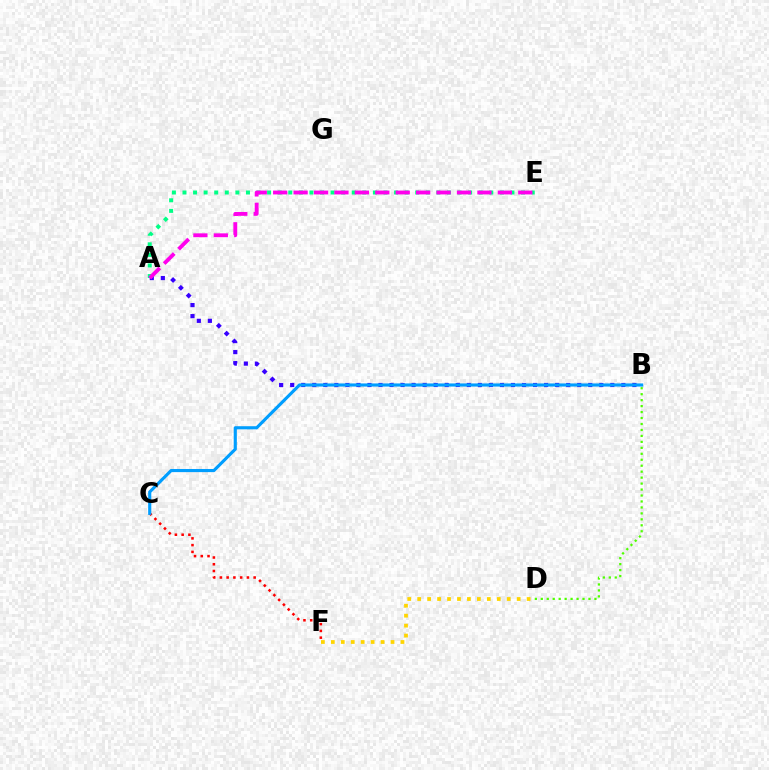{('D', 'F'): [{'color': '#ffd500', 'line_style': 'dotted', 'thickness': 2.7}], ('C', 'F'): [{'color': '#ff0000', 'line_style': 'dotted', 'thickness': 1.83}], ('A', 'E'): [{'color': '#00ff86', 'line_style': 'dotted', 'thickness': 2.87}, {'color': '#ff00ed', 'line_style': 'dashed', 'thickness': 2.77}], ('A', 'B'): [{'color': '#3700ff', 'line_style': 'dotted', 'thickness': 3.0}], ('B', 'C'): [{'color': '#009eff', 'line_style': 'solid', 'thickness': 2.26}], ('B', 'D'): [{'color': '#4fff00', 'line_style': 'dotted', 'thickness': 1.62}]}